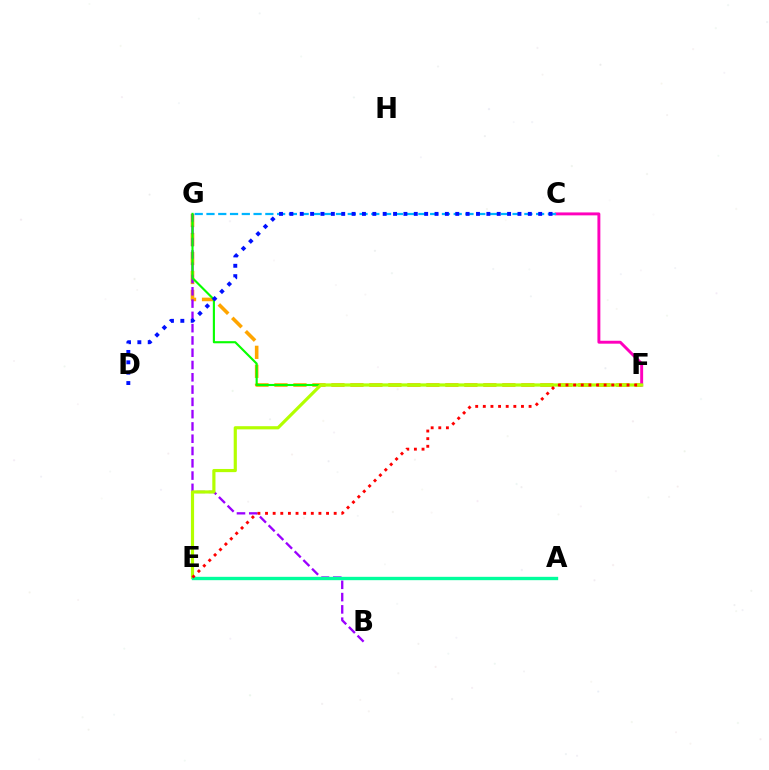{('F', 'G'): [{'color': '#ffa500', 'line_style': 'dashed', 'thickness': 2.58}, {'color': '#08ff00', 'line_style': 'solid', 'thickness': 1.54}], ('B', 'G'): [{'color': '#9b00ff', 'line_style': 'dashed', 'thickness': 1.67}], ('C', 'F'): [{'color': '#ff00bd', 'line_style': 'solid', 'thickness': 2.11}], ('E', 'F'): [{'color': '#b3ff00', 'line_style': 'solid', 'thickness': 2.28}, {'color': '#ff0000', 'line_style': 'dotted', 'thickness': 2.07}], ('C', 'G'): [{'color': '#00b5ff', 'line_style': 'dashed', 'thickness': 1.6}], ('A', 'E'): [{'color': '#00ff9d', 'line_style': 'solid', 'thickness': 2.41}], ('C', 'D'): [{'color': '#0010ff', 'line_style': 'dotted', 'thickness': 2.82}]}